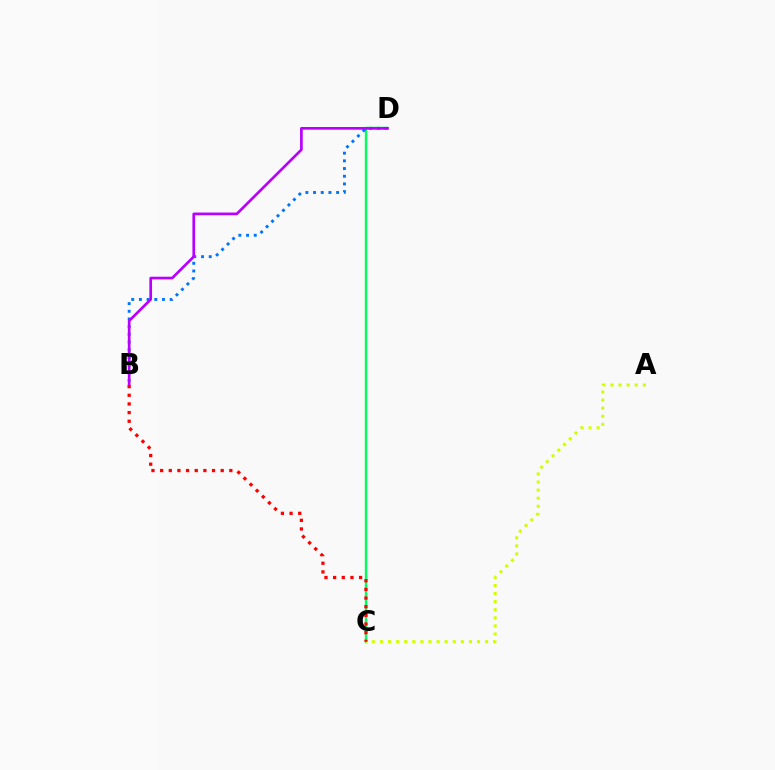{('C', 'D'): [{'color': '#00ff5c', 'line_style': 'solid', 'thickness': 1.73}], ('B', 'D'): [{'color': '#0074ff', 'line_style': 'dotted', 'thickness': 2.09}, {'color': '#b900ff', 'line_style': 'solid', 'thickness': 1.93}], ('A', 'C'): [{'color': '#d1ff00', 'line_style': 'dotted', 'thickness': 2.2}], ('B', 'C'): [{'color': '#ff0000', 'line_style': 'dotted', 'thickness': 2.35}]}